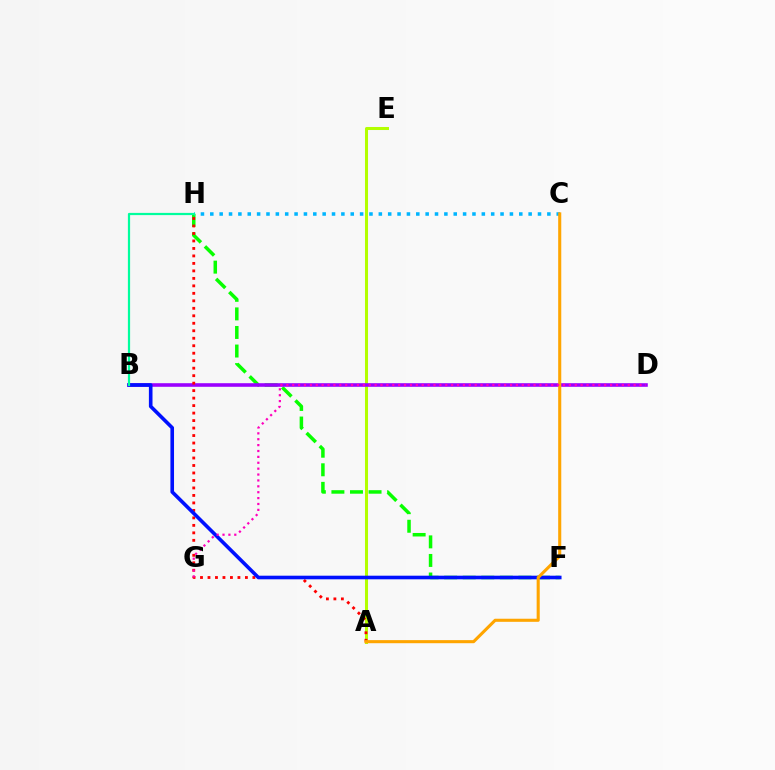{('F', 'H'): [{'color': '#08ff00', 'line_style': 'dashed', 'thickness': 2.52}], ('A', 'E'): [{'color': '#b3ff00', 'line_style': 'solid', 'thickness': 2.18}], ('B', 'D'): [{'color': '#9b00ff', 'line_style': 'solid', 'thickness': 2.59}], ('C', 'H'): [{'color': '#00b5ff', 'line_style': 'dotted', 'thickness': 2.54}], ('A', 'H'): [{'color': '#ff0000', 'line_style': 'dotted', 'thickness': 2.03}], ('B', 'F'): [{'color': '#0010ff', 'line_style': 'solid', 'thickness': 2.6}], ('B', 'H'): [{'color': '#00ff9d', 'line_style': 'solid', 'thickness': 1.59}], ('A', 'C'): [{'color': '#ffa500', 'line_style': 'solid', 'thickness': 2.22}], ('D', 'G'): [{'color': '#ff00bd', 'line_style': 'dotted', 'thickness': 1.6}]}